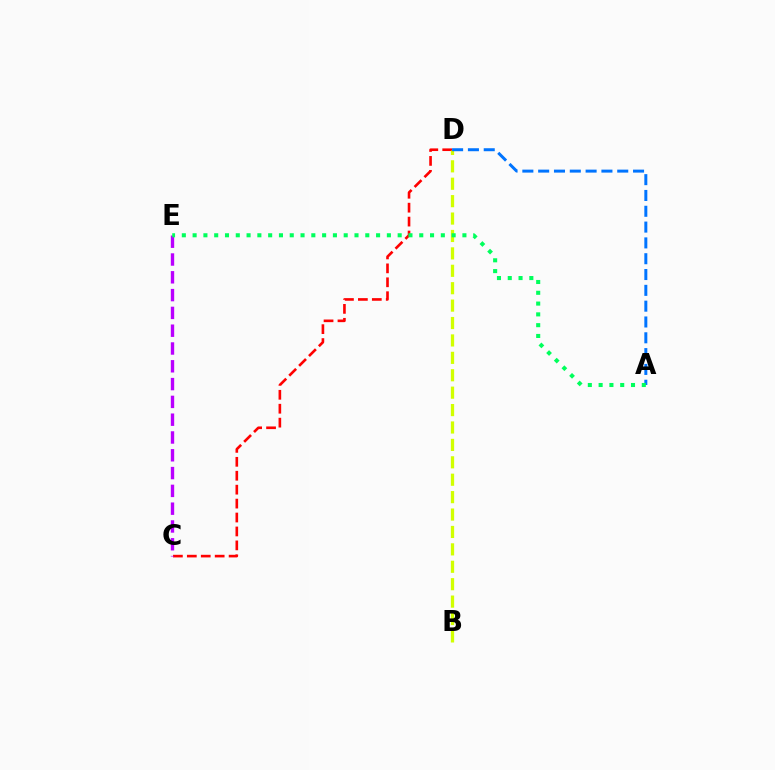{('C', 'D'): [{'color': '#ff0000', 'line_style': 'dashed', 'thickness': 1.89}], ('C', 'E'): [{'color': '#b900ff', 'line_style': 'dashed', 'thickness': 2.42}], ('B', 'D'): [{'color': '#d1ff00', 'line_style': 'dashed', 'thickness': 2.37}], ('A', 'D'): [{'color': '#0074ff', 'line_style': 'dashed', 'thickness': 2.15}], ('A', 'E'): [{'color': '#00ff5c', 'line_style': 'dotted', 'thickness': 2.93}]}